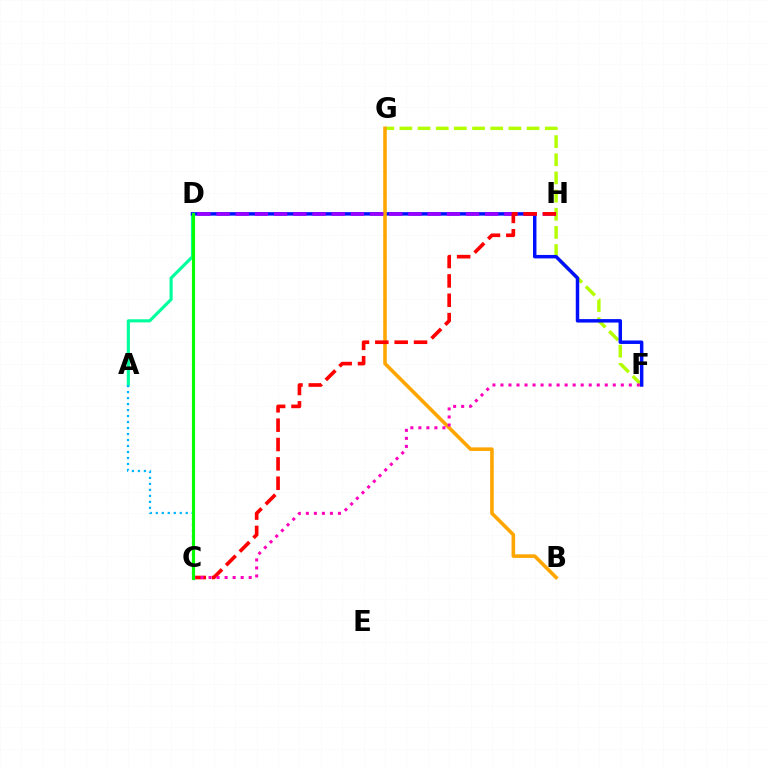{('A', 'D'): [{'color': '#00ff9d', 'line_style': 'solid', 'thickness': 2.26}], ('F', 'G'): [{'color': '#b3ff00', 'line_style': 'dashed', 'thickness': 2.47}], ('D', 'F'): [{'color': '#0010ff', 'line_style': 'solid', 'thickness': 2.49}], ('A', 'C'): [{'color': '#00b5ff', 'line_style': 'dotted', 'thickness': 1.63}], ('B', 'G'): [{'color': '#ffa500', 'line_style': 'solid', 'thickness': 2.57}], ('D', 'H'): [{'color': '#9b00ff', 'line_style': 'dashed', 'thickness': 2.61}], ('C', 'H'): [{'color': '#ff0000', 'line_style': 'dashed', 'thickness': 2.63}], ('C', 'F'): [{'color': '#ff00bd', 'line_style': 'dotted', 'thickness': 2.18}], ('C', 'D'): [{'color': '#08ff00', 'line_style': 'solid', 'thickness': 2.28}]}